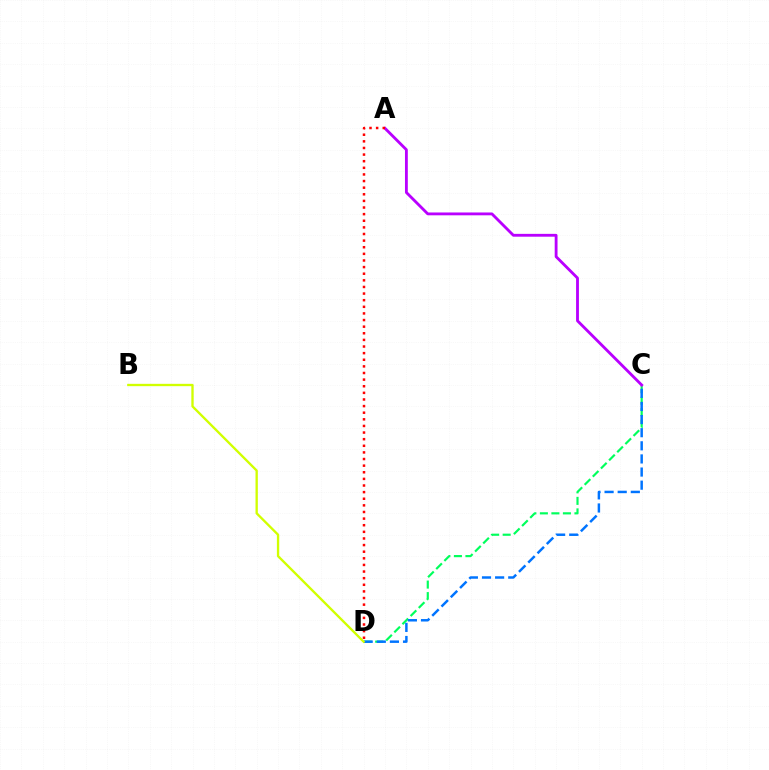{('C', 'D'): [{'color': '#00ff5c', 'line_style': 'dashed', 'thickness': 1.57}, {'color': '#0074ff', 'line_style': 'dashed', 'thickness': 1.78}], ('A', 'C'): [{'color': '#b900ff', 'line_style': 'solid', 'thickness': 2.04}], ('B', 'D'): [{'color': '#d1ff00', 'line_style': 'solid', 'thickness': 1.68}], ('A', 'D'): [{'color': '#ff0000', 'line_style': 'dotted', 'thickness': 1.8}]}